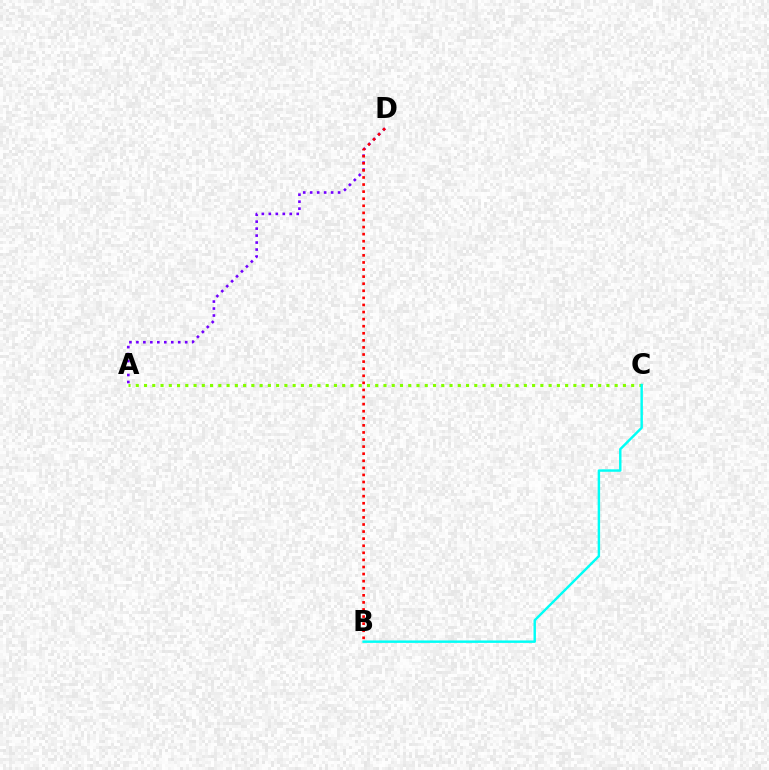{('A', 'C'): [{'color': '#84ff00', 'line_style': 'dotted', 'thickness': 2.24}], ('A', 'D'): [{'color': '#7200ff', 'line_style': 'dotted', 'thickness': 1.89}], ('B', 'C'): [{'color': '#00fff6', 'line_style': 'solid', 'thickness': 1.76}], ('B', 'D'): [{'color': '#ff0000', 'line_style': 'dotted', 'thickness': 1.92}]}